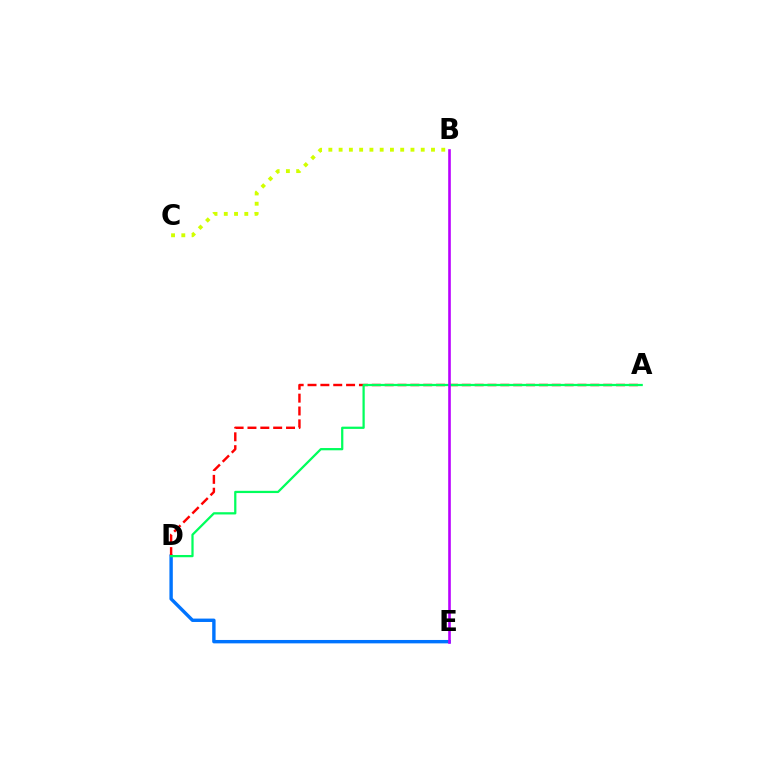{('D', 'E'): [{'color': '#0074ff', 'line_style': 'solid', 'thickness': 2.44}], ('A', 'D'): [{'color': '#ff0000', 'line_style': 'dashed', 'thickness': 1.75}, {'color': '#00ff5c', 'line_style': 'solid', 'thickness': 1.62}], ('B', 'C'): [{'color': '#d1ff00', 'line_style': 'dotted', 'thickness': 2.79}], ('B', 'E'): [{'color': '#b900ff', 'line_style': 'solid', 'thickness': 1.89}]}